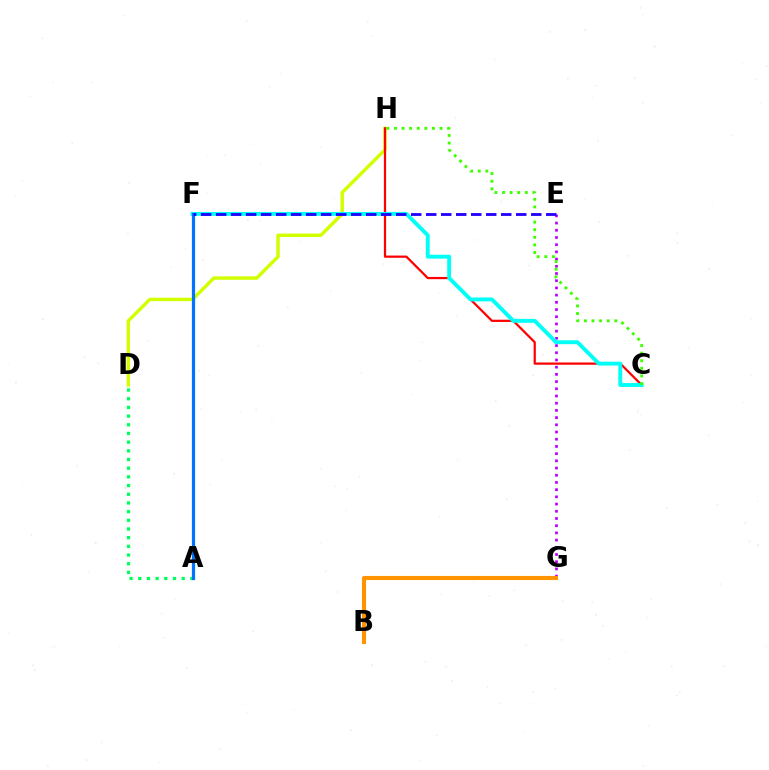{('D', 'H'): [{'color': '#d1ff00', 'line_style': 'solid', 'thickness': 2.47}], ('E', 'G'): [{'color': '#b900ff', 'line_style': 'dotted', 'thickness': 1.96}], ('C', 'H'): [{'color': '#ff0000', 'line_style': 'solid', 'thickness': 1.61}, {'color': '#3dff00', 'line_style': 'dotted', 'thickness': 2.07}], ('C', 'F'): [{'color': '#00fff6', 'line_style': 'solid', 'thickness': 2.79}], ('A', 'F'): [{'color': '#ff00ac', 'line_style': 'dotted', 'thickness': 1.99}, {'color': '#0074ff', 'line_style': 'solid', 'thickness': 2.32}], ('A', 'D'): [{'color': '#00ff5c', 'line_style': 'dotted', 'thickness': 2.36}], ('B', 'G'): [{'color': '#ff9400', 'line_style': 'solid', 'thickness': 2.96}], ('E', 'F'): [{'color': '#2500ff', 'line_style': 'dashed', 'thickness': 2.04}]}